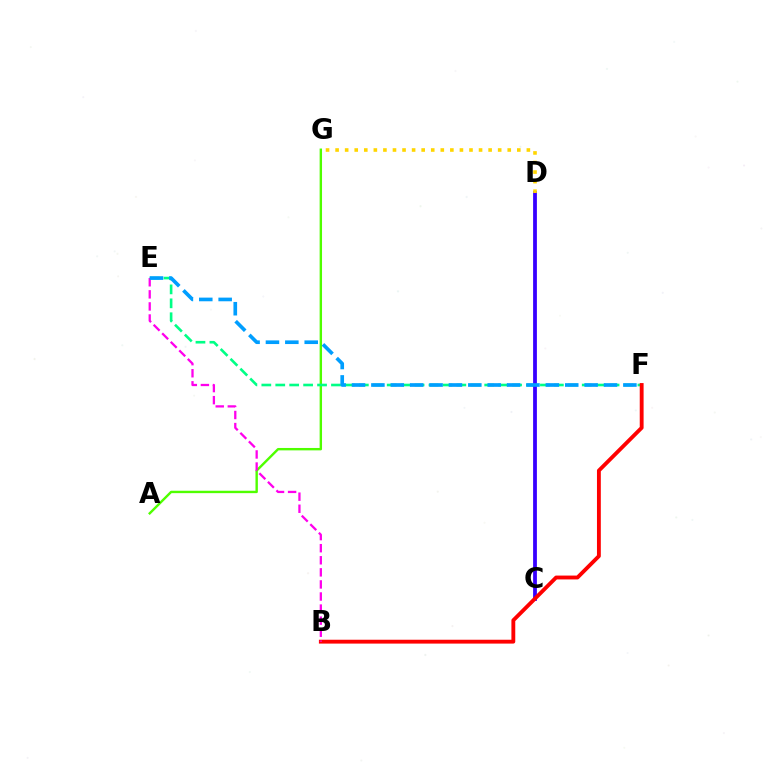{('A', 'G'): [{'color': '#4fff00', 'line_style': 'solid', 'thickness': 1.73}], ('E', 'F'): [{'color': '#00ff86', 'line_style': 'dashed', 'thickness': 1.89}, {'color': '#009eff', 'line_style': 'dashed', 'thickness': 2.63}], ('C', 'D'): [{'color': '#3700ff', 'line_style': 'solid', 'thickness': 2.72}], ('B', 'F'): [{'color': '#ff0000', 'line_style': 'solid', 'thickness': 2.78}], ('D', 'G'): [{'color': '#ffd500', 'line_style': 'dotted', 'thickness': 2.6}], ('B', 'E'): [{'color': '#ff00ed', 'line_style': 'dashed', 'thickness': 1.64}]}